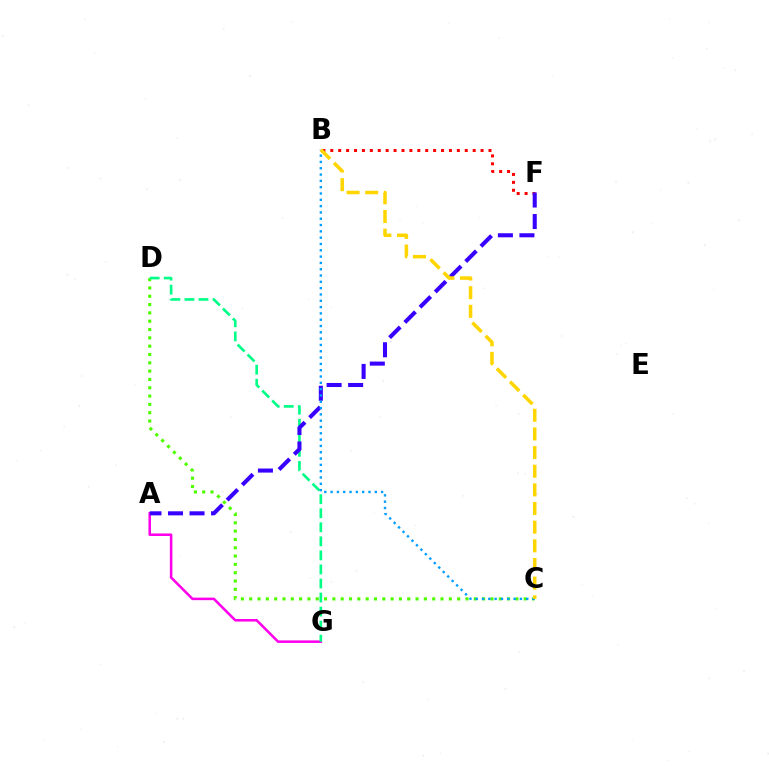{('A', 'G'): [{'color': '#ff00ed', 'line_style': 'solid', 'thickness': 1.83}], ('C', 'D'): [{'color': '#4fff00', 'line_style': 'dotted', 'thickness': 2.26}], ('B', 'F'): [{'color': '#ff0000', 'line_style': 'dotted', 'thickness': 2.15}], ('D', 'G'): [{'color': '#00ff86', 'line_style': 'dashed', 'thickness': 1.91}], ('A', 'F'): [{'color': '#3700ff', 'line_style': 'dashed', 'thickness': 2.92}], ('B', 'C'): [{'color': '#009eff', 'line_style': 'dotted', 'thickness': 1.71}, {'color': '#ffd500', 'line_style': 'dashed', 'thickness': 2.53}]}